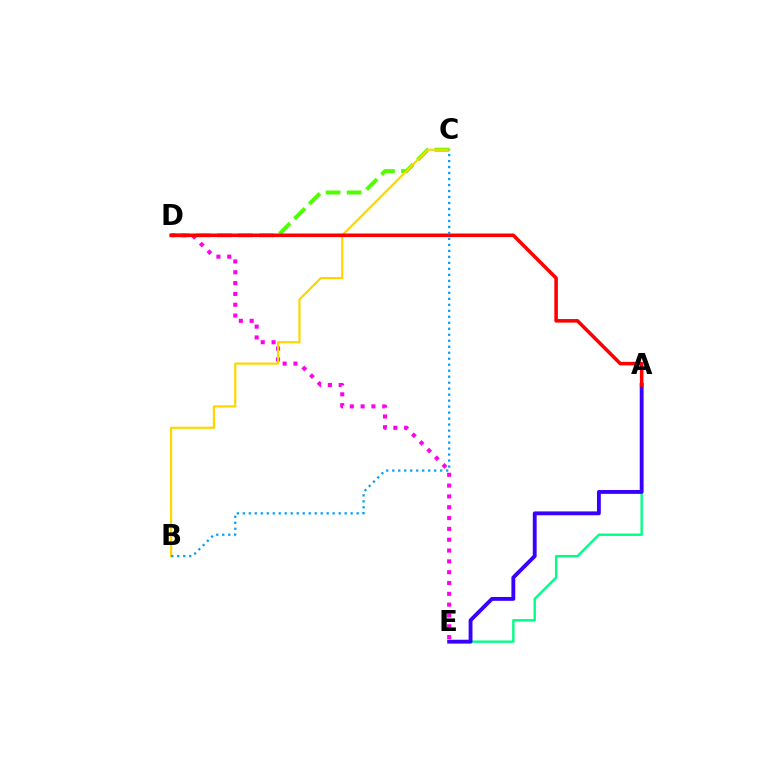{('A', 'E'): [{'color': '#00ff86', 'line_style': 'solid', 'thickness': 1.72}, {'color': '#3700ff', 'line_style': 'solid', 'thickness': 2.78}], ('D', 'E'): [{'color': '#ff00ed', 'line_style': 'dotted', 'thickness': 2.94}], ('C', 'D'): [{'color': '#4fff00', 'line_style': 'dashed', 'thickness': 2.86}], ('B', 'C'): [{'color': '#ffd500', 'line_style': 'solid', 'thickness': 1.58}, {'color': '#009eff', 'line_style': 'dotted', 'thickness': 1.63}], ('A', 'D'): [{'color': '#ff0000', 'line_style': 'solid', 'thickness': 2.56}]}